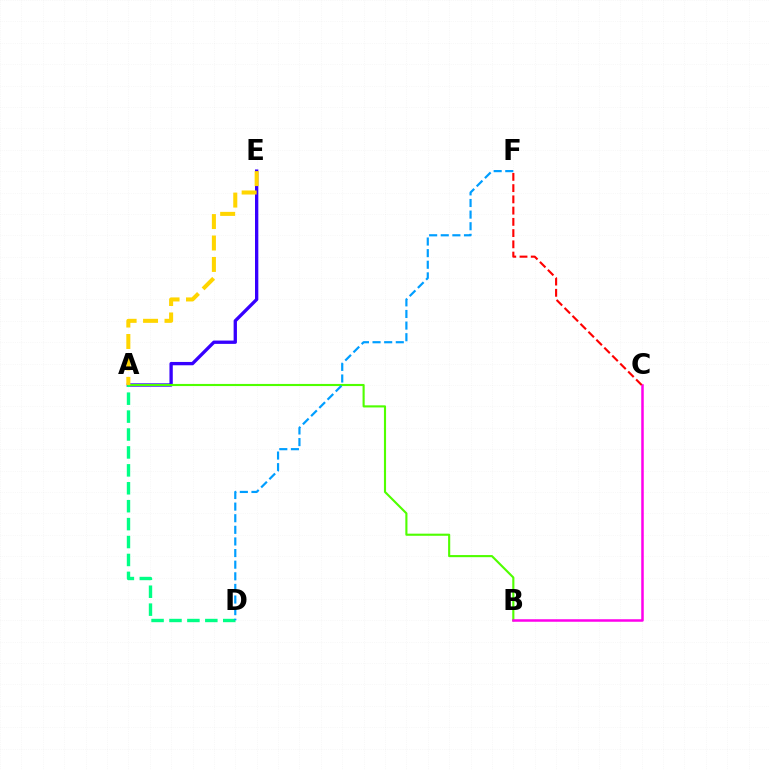{('A', 'E'): [{'color': '#3700ff', 'line_style': 'solid', 'thickness': 2.39}, {'color': '#ffd500', 'line_style': 'dashed', 'thickness': 2.91}], ('A', 'B'): [{'color': '#4fff00', 'line_style': 'solid', 'thickness': 1.53}], ('B', 'C'): [{'color': '#ff00ed', 'line_style': 'solid', 'thickness': 1.81}], ('C', 'F'): [{'color': '#ff0000', 'line_style': 'dashed', 'thickness': 1.53}], ('A', 'D'): [{'color': '#00ff86', 'line_style': 'dashed', 'thickness': 2.43}], ('D', 'F'): [{'color': '#009eff', 'line_style': 'dashed', 'thickness': 1.58}]}